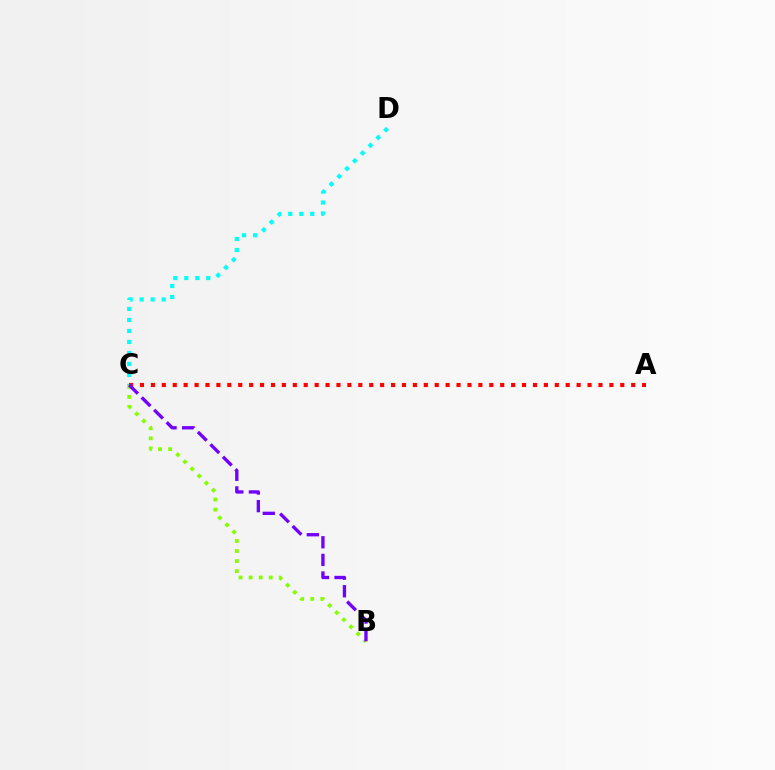{('B', 'C'): [{'color': '#84ff00', 'line_style': 'dotted', 'thickness': 2.74}, {'color': '#7200ff', 'line_style': 'dashed', 'thickness': 2.39}], ('C', 'D'): [{'color': '#00fff6', 'line_style': 'dotted', 'thickness': 2.99}], ('A', 'C'): [{'color': '#ff0000', 'line_style': 'dotted', 'thickness': 2.97}]}